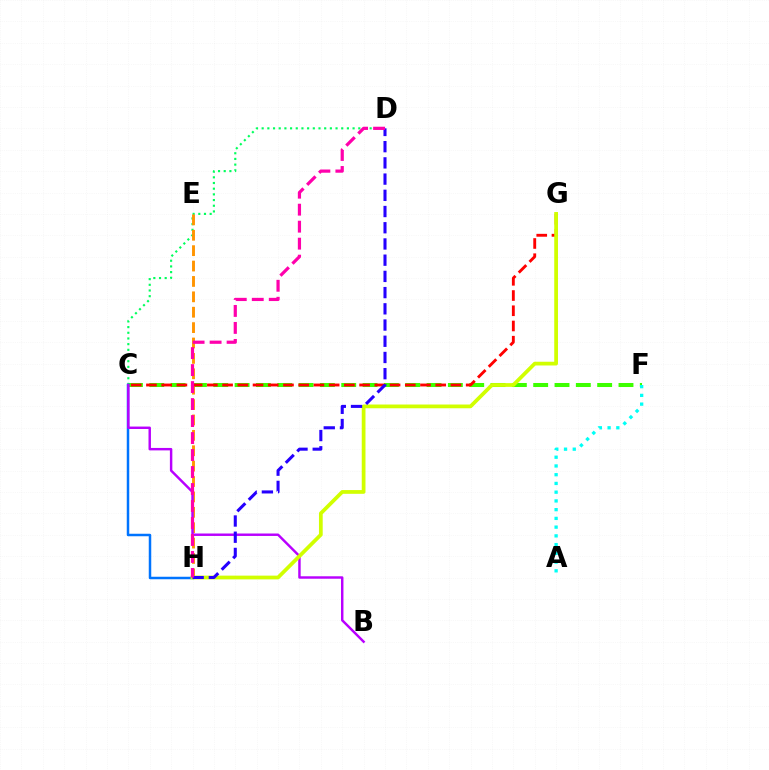{('C', 'F'): [{'color': '#3dff00', 'line_style': 'dashed', 'thickness': 2.9}], ('C', 'D'): [{'color': '#00ff5c', 'line_style': 'dotted', 'thickness': 1.54}], ('A', 'F'): [{'color': '#00fff6', 'line_style': 'dotted', 'thickness': 2.37}], ('C', 'H'): [{'color': '#0074ff', 'line_style': 'solid', 'thickness': 1.79}], ('E', 'H'): [{'color': '#ff9400', 'line_style': 'dashed', 'thickness': 2.09}], ('B', 'C'): [{'color': '#b900ff', 'line_style': 'solid', 'thickness': 1.76}], ('C', 'G'): [{'color': '#ff0000', 'line_style': 'dashed', 'thickness': 2.07}], ('G', 'H'): [{'color': '#d1ff00', 'line_style': 'solid', 'thickness': 2.69}], ('D', 'H'): [{'color': '#2500ff', 'line_style': 'dashed', 'thickness': 2.2}, {'color': '#ff00ac', 'line_style': 'dashed', 'thickness': 2.31}]}